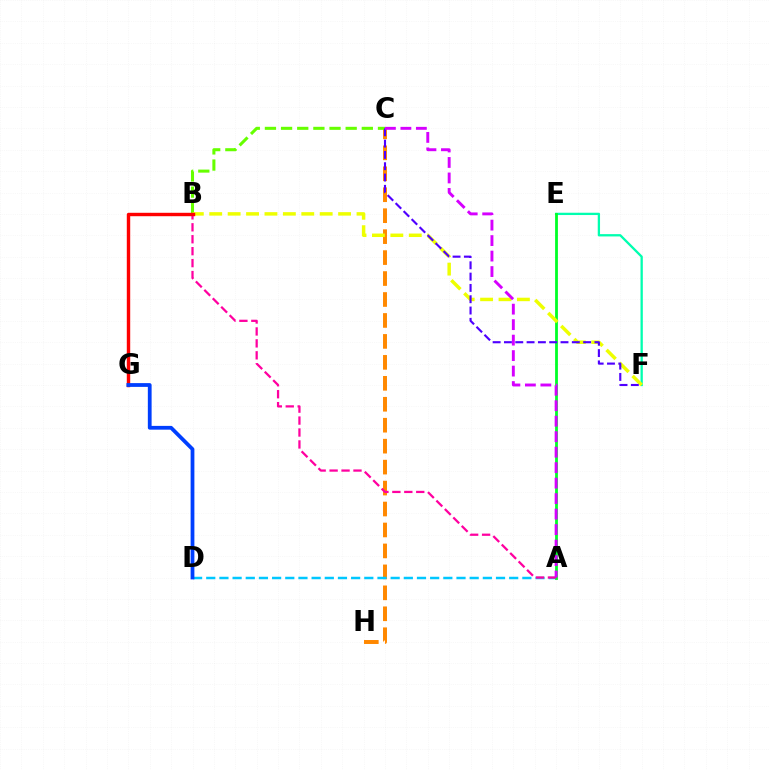{('E', 'F'): [{'color': '#00ffaf', 'line_style': 'solid', 'thickness': 1.66}], ('C', 'H'): [{'color': '#ff8800', 'line_style': 'dashed', 'thickness': 2.85}], ('B', 'C'): [{'color': '#66ff00', 'line_style': 'dashed', 'thickness': 2.19}], ('A', 'D'): [{'color': '#00c7ff', 'line_style': 'dashed', 'thickness': 1.79}], ('A', 'E'): [{'color': '#00ff27', 'line_style': 'solid', 'thickness': 2.01}], ('B', 'F'): [{'color': '#eeff00', 'line_style': 'dashed', 'thickness': 2.5}], ('A', 'B'): [{'color': '#ff00a0', 'line_style': 'dashed', 'thickness': 1.62}], ('C', 'F'): [{'color': '#4f00ff', 'line_style': 'dashed', 'thickness': 1.54}], ('B', 'G'): [{'color': '#ff0000', 'line_style': 'solid', 'thickness': 2.46}], ('A', 'C'): [{'color': '#d600ff', 'line_style': 'dashed', 'thickness': 2.1}], ('D', 'G'): [{'color': '#003fff', 'line_style': 'solid', 'thickness': 2.72}]}